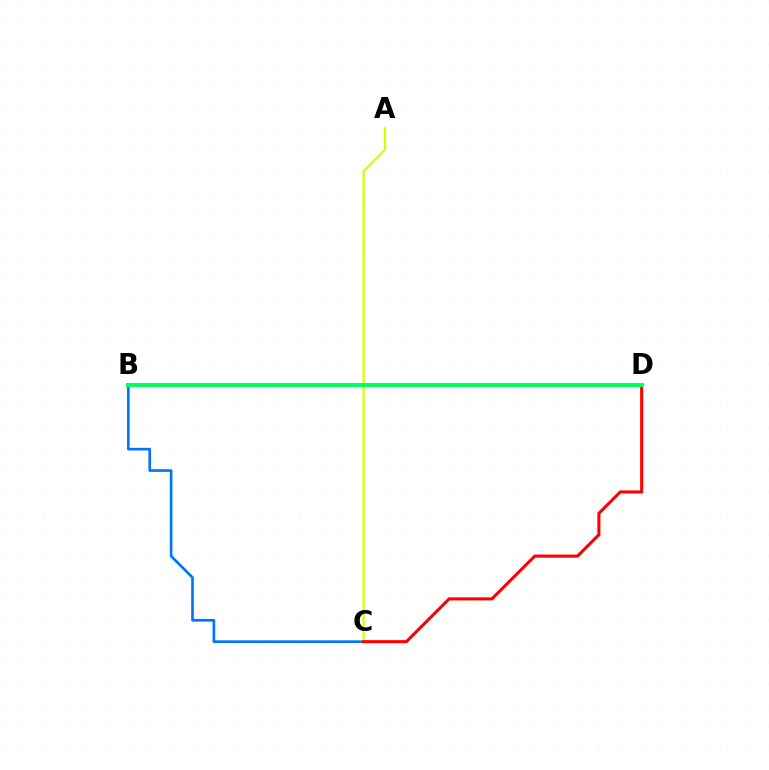{('B', 'C'): [{'color': '#0074ff', 'line_style': 'solid', 'thickness': 1.91}], ('A', 'C'): [{'color': '#d1ff00', 'line_style': 'solid', 'thickness': 1.58}], ('C', 'D'): [{'color': '#ff0000', 'line_style': 'solid', 'thickness': 2.21}], ('B', 'D'): [{'color': '#b900ff', 'line_style': 'dashed', 'thickness': 1.94}, {'color': '#00ff5c', 'line_style': 'solid', 'thickness': 2.84}]}